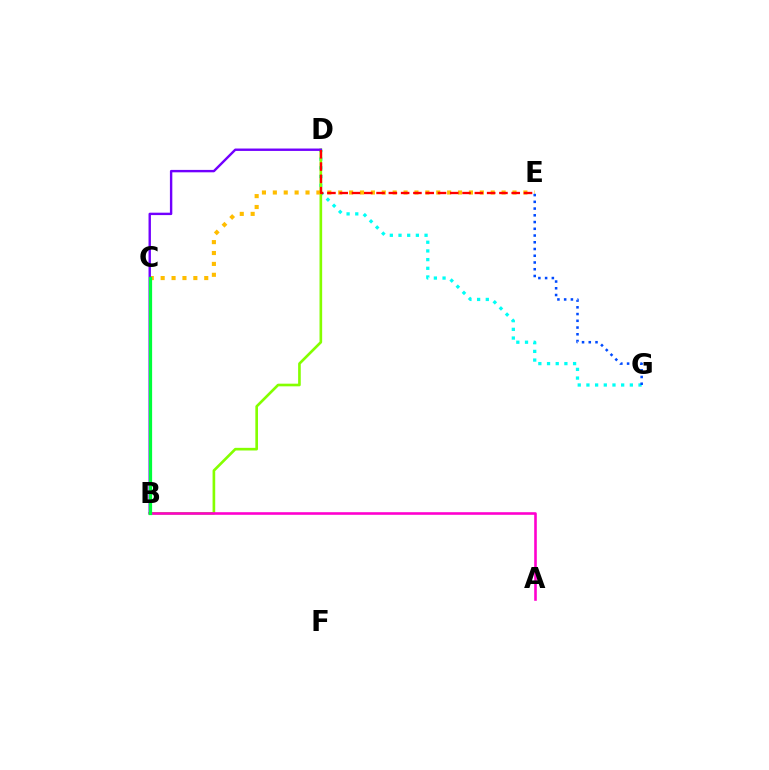{('D', 'G'): [{'color': '#00fff6', 'line_style': 'dotted', 'thickness': 2.36}], ('B', 'D'): [{'color': '#84ff00', 'line_style': 'solid', 'thickness': 1.9}, {'color': '#7200ff', 'line_style': 'solid', 'thickness': 1.73}], ('C', 'E'): [{'color': '#ffbd00', 'line_style': 'dotted', 'thickness': 2.96}], ('A', 'B'): [{'color': '#ff00cf', 'line_style': 'solid', 'thickness': 1.87}], ('E', 'G'): [{'color': '#004bff', 'line_style': 'dotted', 'thickness': 1.83}], ('D', 'E'): [{'color': '#ff0000', 'line_style': 'dashed', 'thickness': 1.67}], ('B', 'C'): [{'color': '#00ff39', 'line_style': 'solid', 'thickness': 2.33}]}